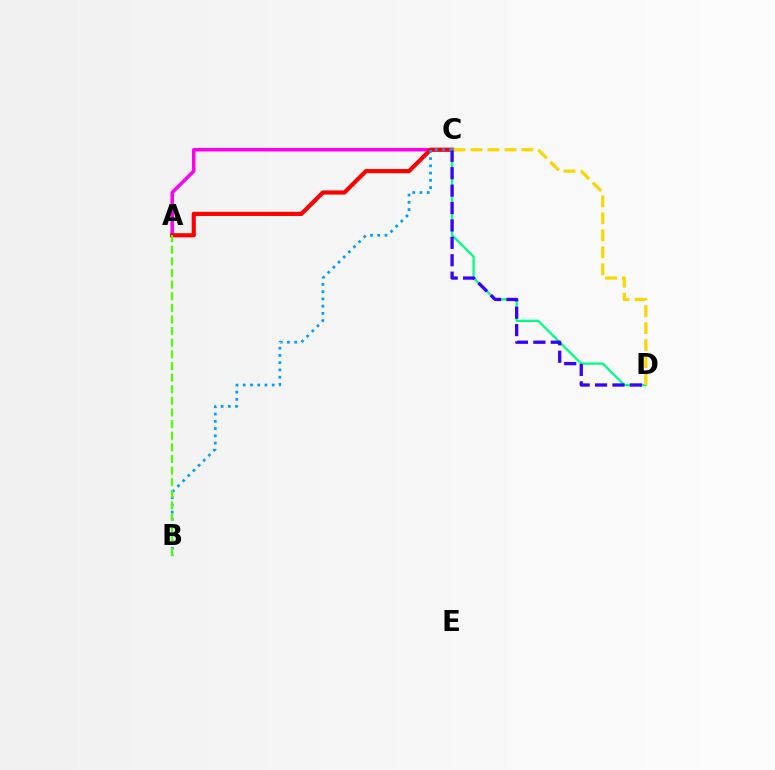{('A', 'C'): [{'color': '#ff00ed', 'line_style': 'solid', 'thickness': 2.52}, {'color': '#ff0000', 'line_style': 'solid', 'thickness': 2.99}], ('C', 'D'): [{'color': '#00ff86', 'line_style': 'solid', 'thickness': 1.66}, {'color': '#3700ff', 'line_style': 'dashed', 'thickness': 2.37}, {'color': '#ffd500', 'line_style': 'dashed', 'thickness': 2.31}], ('B', 'C'): [{'color': '#009eff', 'line_style': 'dotted', 'thickness': 1.97}], ('A', 'B'): [{'color': '#4fff00', 'line_style': 'dashed', 'thickness': 1.58}]}